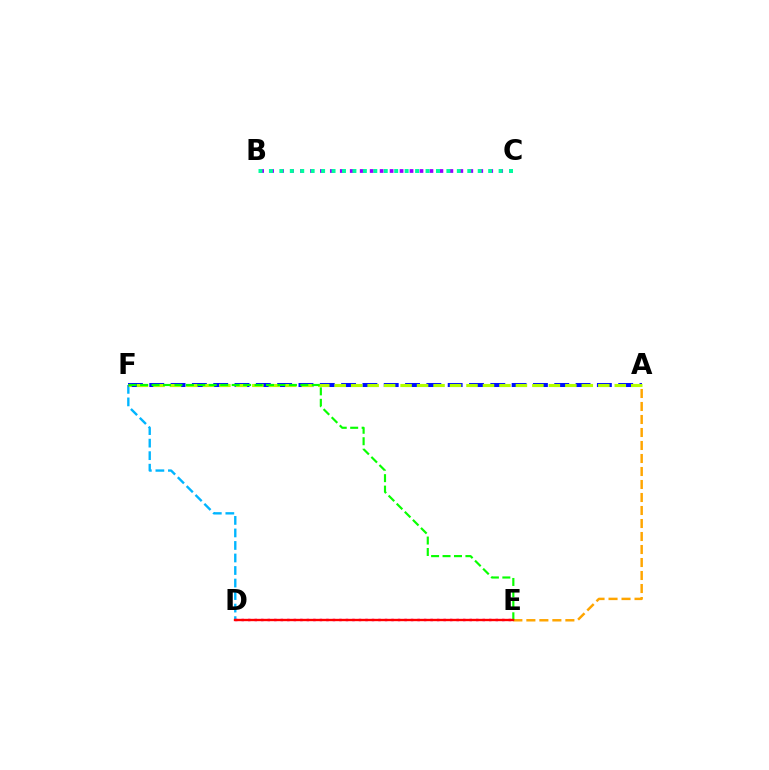{('D', 'F'): [{'color': '#00b5ff', 'line_style': 'dashed', 'thickness': 1.7}], ('A', 'E'): [{'color': '#ffa500', 'line_style': 'dashed', 'thickness': 1.77}], ('A', 'F'): [{'color': '#0010ff', 'line_style': 'dashed', 'thickness': 2.9}, {'color': '#b3ff00', 'line_style': 'dashed', 'thickness': 2.24}], ('D', 'E'): [{'color': '#ff00bd', 'line_style': 'dotted', 'thickness': 1.77}, {'color': '#ff0000', 'line_style': 'solid', 'thickness': 1.7}], ('E', 'F'): [{'color': '#08ff00', 'line_style': 'dashed', 'thickness': 1.55}], ('B', 'C'): [{'color': '#9b00ff', 'line_style': 'dotted', 'thickness': 2.71}, {'color': '#00ff9d', 'line_style': 'dotted', 'thickness': 2.84}]}